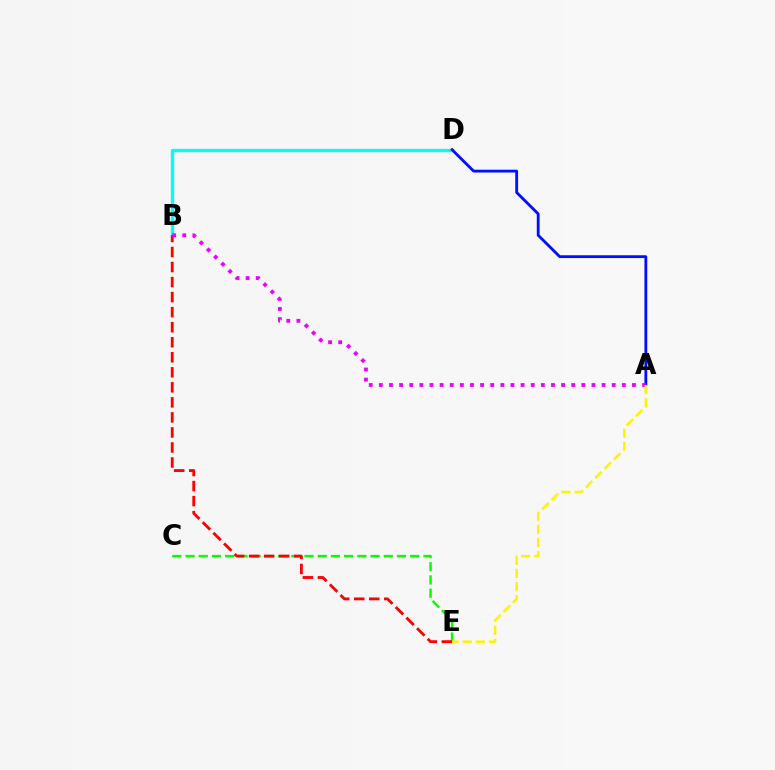{('B', 'D'): [{'color': '#00fff6', 'line_style': 'solid', 'thickness': 2.41}], ('A', 'D'): [{'color': '#0010ff', 'line_style': 'solid', 'thickness': 2.03}], ('C', 'E'): [{'color': '#08ff00', 'line_style': 'dashed', 'thickness': 1.8}], ('B', 'E'): [{'color': '#ff0000', 'line_style': 'dashed', 'thickness': 2.04}], ('A', 'B'): [{'color': '#ee00ff', 'line_style': 'dotted', 'thickness': 2.75}], ('A', 'E'): [{'color': '#fcf500', 'line_style': 'dashed', 'thickness': 1.78}]}